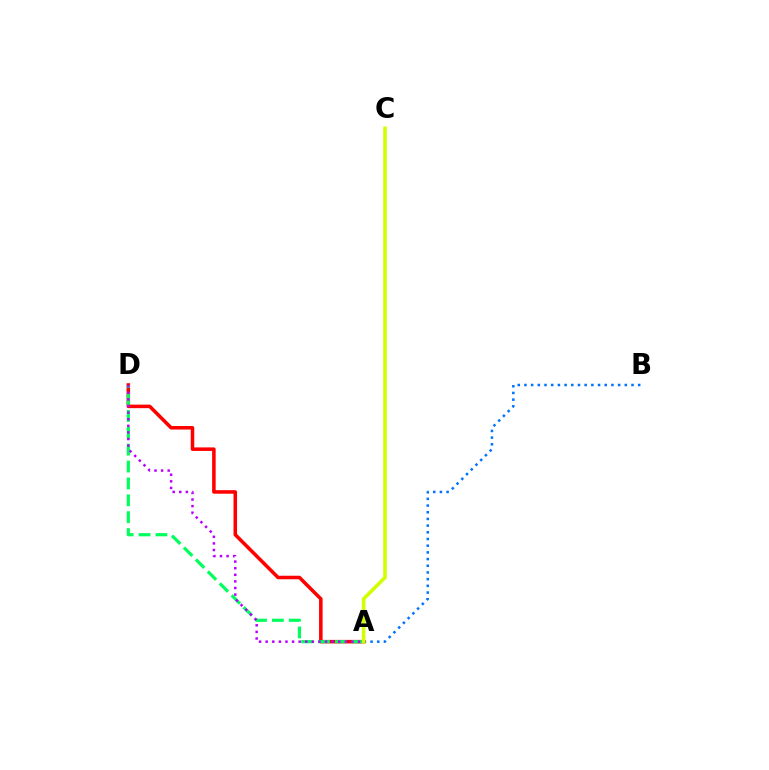{('A', 'B'): [{'color': '#0074ff', 'line_style': 'dotted', 'thickness': 1.82}], ('A', 'D'): [{'color': '#ff0000', 'line_style': 'solid', 'thickness': 2.55}, {'color': '#00ff5c', 'line_style': 'dashed', 'thickness': 2.29}, {'color': '#b900ff', 'line_style': 'dotted', 'thickness': 1.79}], ('A', 'C'): [{'color': '#d1ff00', 'line_style': 'solid', 'thickness': 2.57}]}